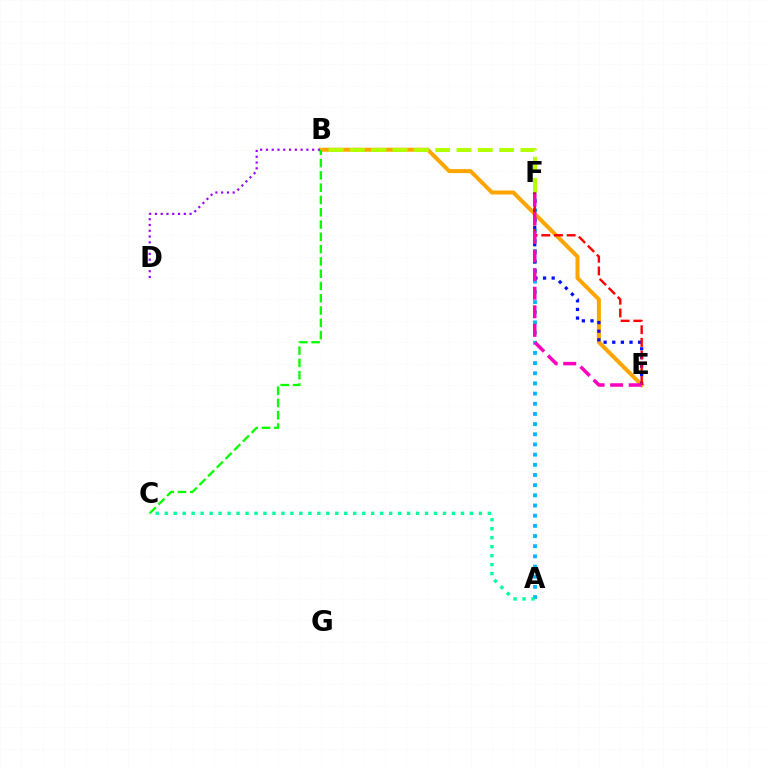{('B', 'E'): [{'color': '#ffa500', 'line_style': 'solid', 'thickness': 2.88}], ('A', 'F'): [{'color': '#00b5ff', 'line_style': 'dotted', 'thickness': 2.76}], ('B', 'F'): [{'color': '#b3ff00', 'line_style': 'dashed', 'thickness': 2.9}], ('E', 'F'): [{'color': '#0010ff', 'line_style': 'dotted', 'thickness': 2.35}, {'color': '#ff0000', 'line_style': 'dashed', 'thickness': 1.73}, {'color': '#ff00bd', 'line_style': 'dashed', 'thickness': 2.52}], ('B', 'D'): [{'color': '#9b00ff', 'line_style': 'dotted', 'thickness': 1.57}], ('A', 'C'): [{'color': '#00ff9d', 'line_style': 'dotted', 'thickness': 2.44}], ('B', 'C'): [{'color': '#08ff00', 'line_style': 'dashed', 'thickness': 1.67}]}